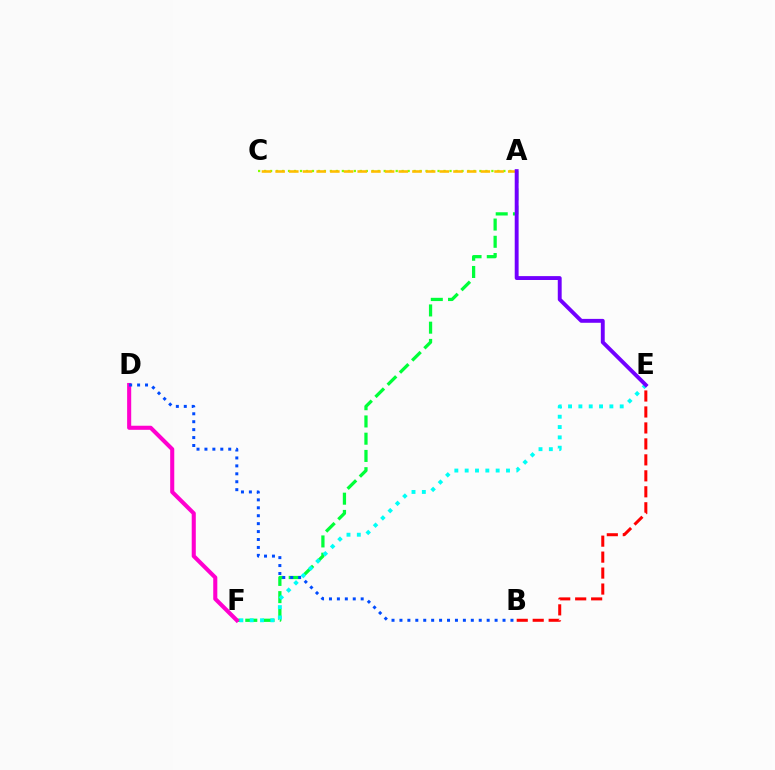{('A', 'F'): [{'color': '#00ff39', 'line_style': 'dashed', 'thickness': 2.34}], ('B', 'E'): [{'color': '#ff0000', 'line_style': 'dashed', 'thickness': 2.17}], ('A', 'C'): [{'color': '#84ff00', 'line_style': 'dotted', 'thickness': 1.63}, {'color': '#ffbd00', 'line_style': 'dashed', 'thickness': 1.86}], ('D', 'F'): [{'color': '#ff00cf', 'line_style': 'solid', 'thickness': 2.94}], ('E', 'F'): [{'color': '#00fff6', 'line_style': 'dotted', 'thickness': 2.81}], ('A', 'E'): [{'color': '#7200ff', 'line_style': 'solid', 'thickness': 2.8}], ('B', 'D'): [{'color': '#004bff', 'line_style': 'dotted', 'thickness': 2.15}]}